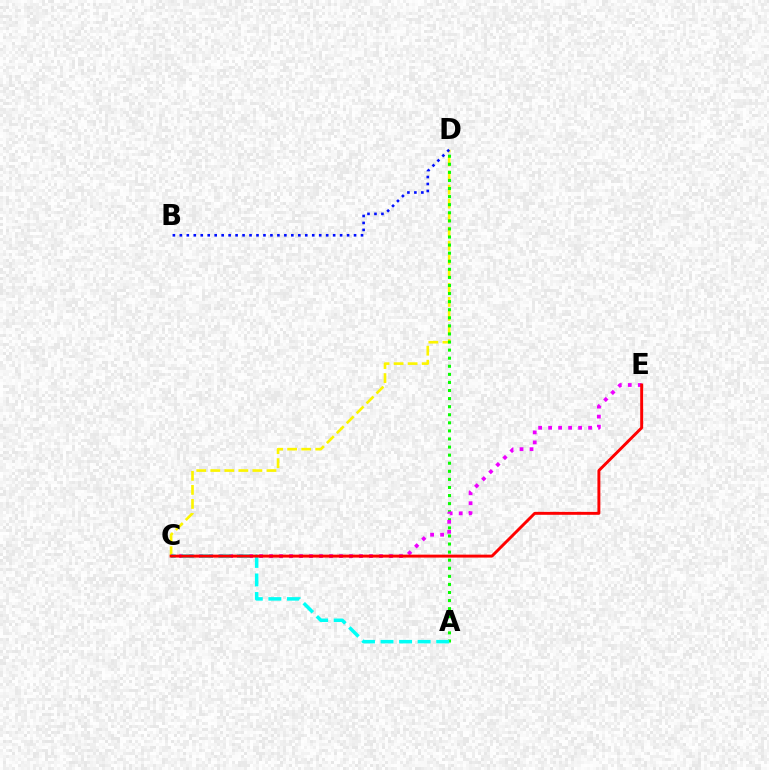{('C', 'D'): [{'color': '#fcf500', 'line_style': 'dashed', 'thickness': 1.91}], ('A', 'D'): [{'color': '#08ff00', 'line_style': 'dotted', 'thickness': 2.2}], ('C', 'E'): [{'color': '#ee00ff', 'line_style': 'dotted', 'thickness': 2.72}, {'color': '#ff0000', 'line_style': 'solid', 'thickness': 2.11}], ('B', 'D'): [{'color': '#0010ff', 'line_style': 'dotted', 'thickness': 1.89}], ('A', 'C'): [{'color': '#00fff6', 'line_style': 'dashed', 'thickness': 2.52}]}